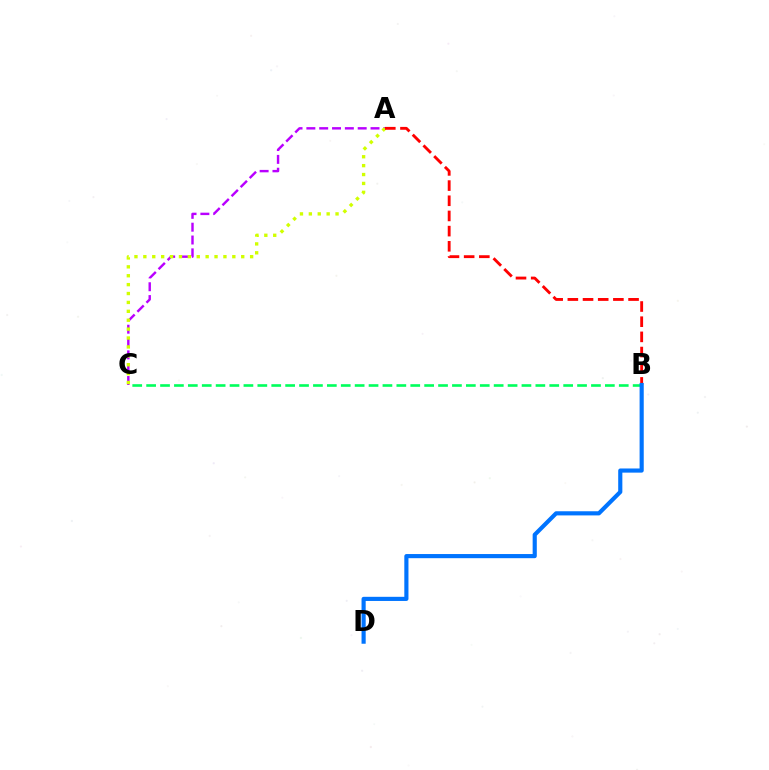{('A', 'C'): [{'color': '#b900ff', 'line_style': 'dashed', 'thickness': 1.74}, {'color': '#d1ff00', 'line_style': 'dotted', 'thickness': 2.42}], ('A', 'B'): [{'color': '#ff0000', 'line_style': 'dashed', 'thickness': 2.06}], ('B', 'C'): [{'color': '#00ff5c', 'line_style': 'dashed', 'thickness': 1.89}], ('B', 'D'): [{'color': '#0074ff', 'line_style': 'solid', 'thickness': 2.99}]}